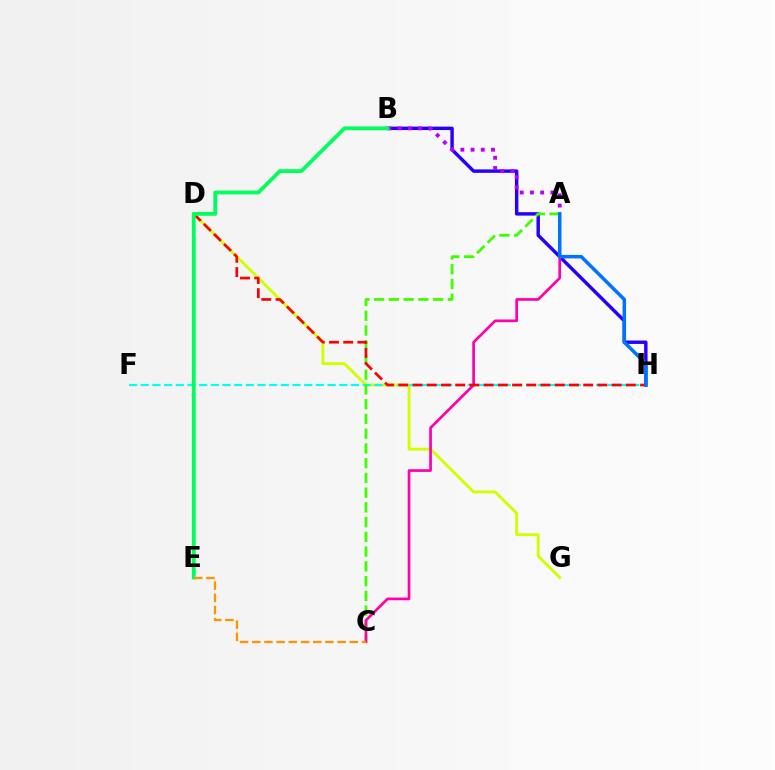{('B', 'H'): [{'color': '#2500ff', 'line_style': 'solid', 'thickness': 2.47}], ('D', 'G'): [{'color': '#d1ff00', 'line_style': 'solid', 'thickness': 2.08}], ('F', 'H'): [{'color': '#00fff6', 'line_style': 'dashed', 'thickness': 1.59}], ('A', 'C'): [{'color': '#3dff00', 'line_style': 'dashed', 'thickness': 2.0}, {'color': '#ff00ac', 'line_style': 'solid', 'thickness': 1.94}], ('A', 'B'): [{'color': '#b900ff', 'line_style': 'dotted', 'thickness': 2.78}], ('D', 'H'): [{'color': '#ff0000', 'line_style': 'dashed', 'thickness': 1.93}], ('B', 'E'): [{'color': '#00ff5c', 'line_style': 'solid', 'thickness': 2.74}], ('C', 'E'): [{'color': '#ff9400', 'line_style': 'dashed', 'thickness': 1.66}], ('A', 'H'): [{'color': '#0074ff', 'line_style': 'solid', 'thickness': 2.52}]}